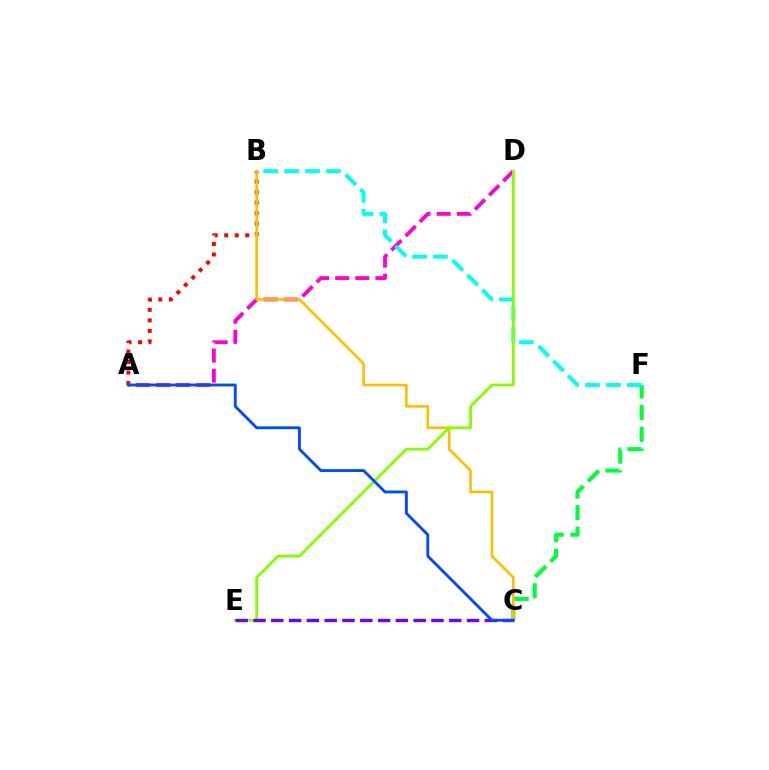{('A', 'D'): [{'color': '#ff00cf', 'line_style': 'dashed', 'thickness': 2.73}], ('A', 'B'): [{'color': '#ff0000', 'line_style': 'dotted', 'thickness': 2.85}], ('C', 'F'): [{'color': '#00ff39', 'line_style': 'dashed', 'thickness': 2.94}], ('B', 'C'): [{'color': '#ffbd00', 'line_style': 'solid', 'thickness': 1.9}], ('B', 'F'): [{'color': '#00fff6', 'line_style': 'dashed', 'thickness': 2.84}], ('D', 'E'): [{'color': '#84ff00', 'line_style': 'solid', 'thickness': 2.04}], ('C', 'E'): [{'color': '#7200ff', 'line_style': 'dashed', 'thickness': 2.42}], ('A', 'C'): [{'color': '#004bff', 'line_style': 'solid', 'thickness': 2.06}]}